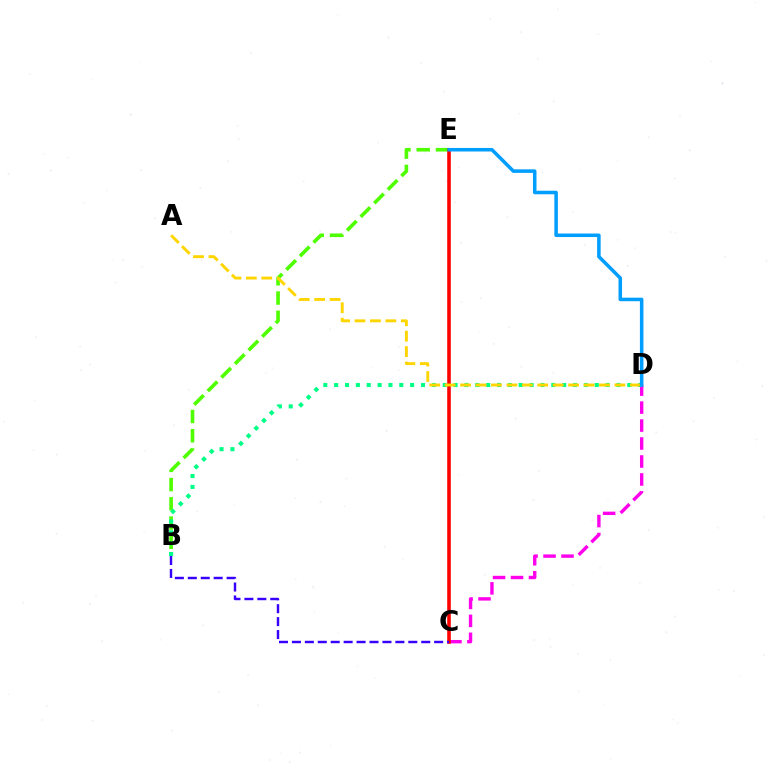{('B', 'E'): [{'color': '#4fff00', 'line_style': 'dashed', 'thickness': 2.61}], ('C', 'D'): [{'color': '#ff00ed', 'line_style': 'dashed', 'thickness': 2.44}], ('C', 'E'): [{'color': '#ff0000', 'line_style': 'solid', 'thickness': 2.58}], ('B', 'D'): [{'color': '#00ff86', 'line_style': 'dotted', 'thickness': 2.95}], ('A', 'D'): [{'color': '#ffd500', 'line_style': 'dashed', 'thickness': 2.1}], ('D', 'E'): [{'color': '#009eff', 'line_style': 'solid', 'thickness': 2.54}], ('B', 'C'): [{'color': '#3700ff', 'line_style': 'dashed', 'thickness': 1.76}]}